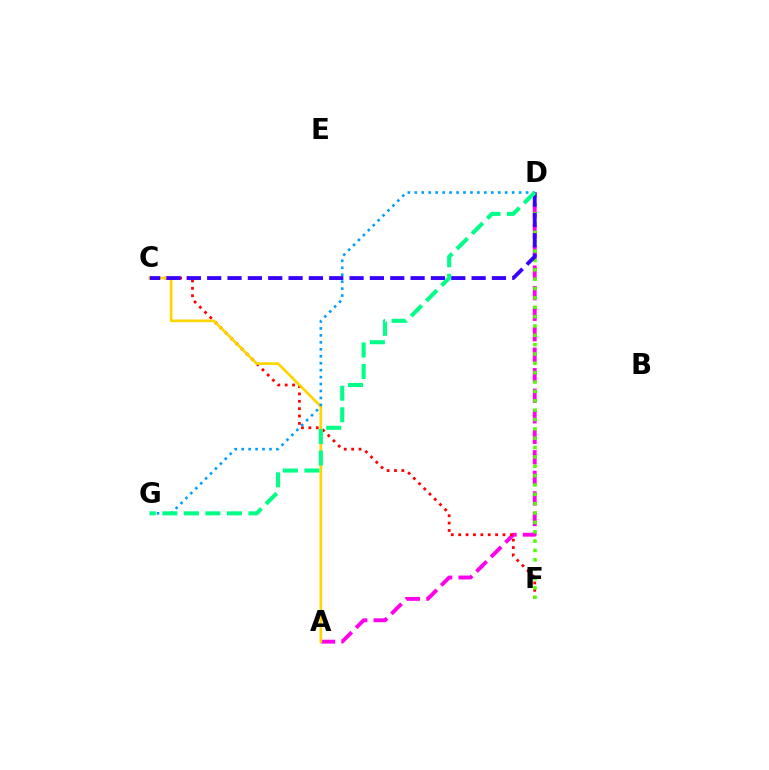{('A', 'D'): [{'color': '#ff00ed', 'line_style': 'dashed', 'thickness': 2.79}], ('C', 'F'): [{'color': '#ff0000', 'line_style': 'dotted', 'thickness': 2.01}], ('D', 'F'): [{'color': '#4fff00', 'line_style': 'dotted', 'thickness': 2.54}], ('A', 'C'): [{'color': '#ffd500', 'line_style': 'solid', 'thickness': 1.93}], ('D', 'G'): [{'color': '#009eff', 'line_style': 'dotted', 'thickness': 1.89}, {'color': '#00ff86', 'line_style': 'dashed', 'thickness': 2.93}], ('C', 'D'): [{'color': '#3700ff', 'line_style': 'dashed', 'thickness': 2.76}]}